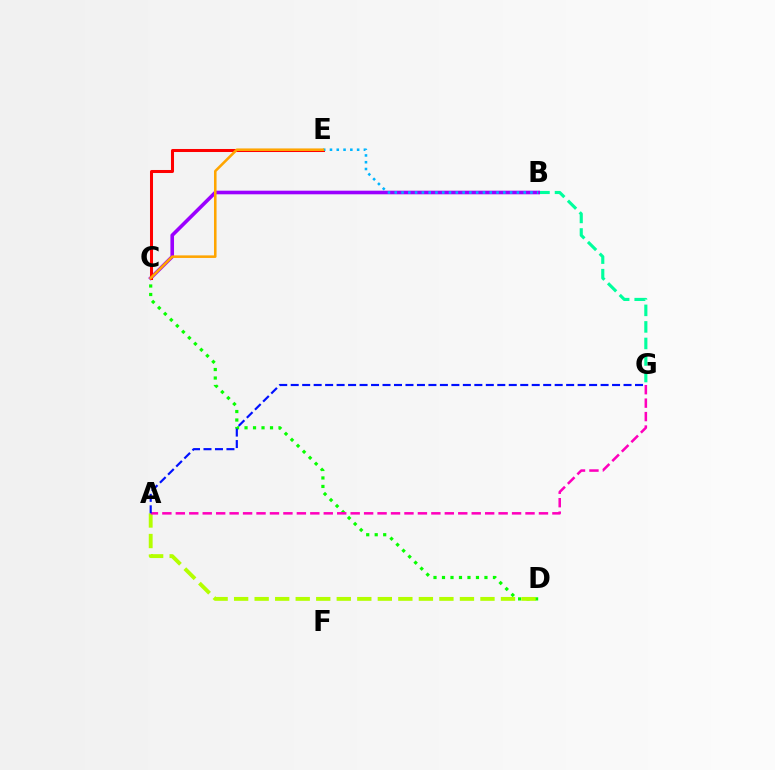{('C', 'D'): [{'color': '#08ff00', 'line_style': 'dotted', 'thickness': 2.31}], ('B', 'G'): [{'color': '#00ff9d', 'line_style': 'dashed', 'thickness': 2.25}], ('A', 'D'): [{'color': '#b3ff00', 'line_style': 'dashed', 'thickness': 2.79}], ('B', 'C'): [{'color': '#9b00ff', 'line_style': 'solid', 'thickness': 2.6}], ('A', 'G'): [{'color': '#ff00bd', 'line_style': 'dashed', 'thickness': 1.83}, {'color': '#0010ff', 'line_style': 'dashed', 'thickness': 1.56}], ('C', 'E'): [{'color': '#ff0000', 'line_style': 'solid', 'thickness': 2.18}, {'color': '#ffa500', 'line_style': 'solid', 'thickness': 1.85}], ('B', 'E'): [{'color': '#00b5ff', 'line_style': 'dotted', 'thickness': 1.84}]}